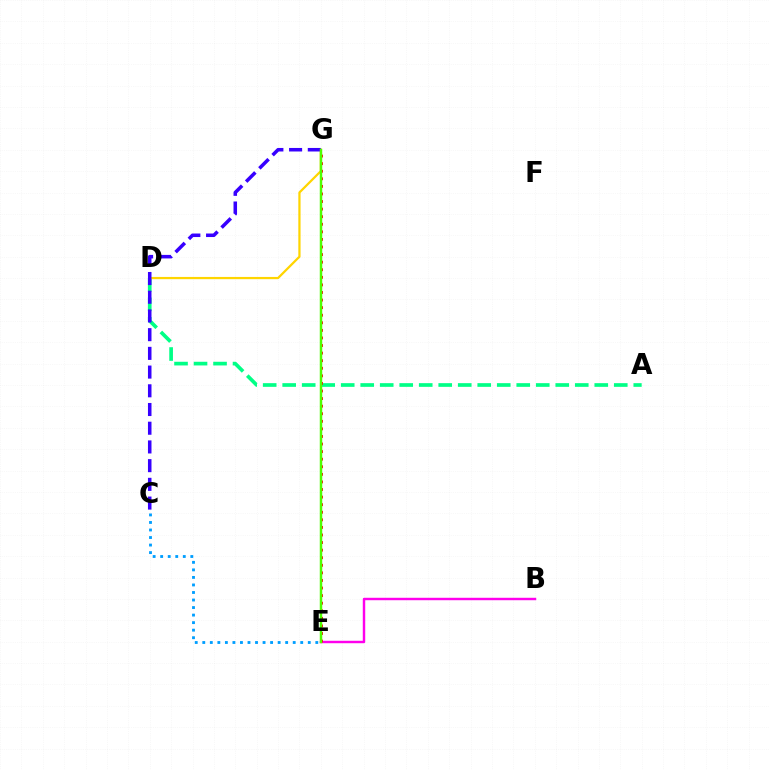{('A', 'D'): [{'color': '#00ff86', 'line_style': 'dashed', 'thickness': 2.65}], ('C', 'E'): [{'color': '#009eff', 'line_style': 'dotted', 'thickness': 2.05}], ('B', 'E'): [{'color': '#ff00ed', 'line_style': 'solid', 'thickness': 1.75}], ('E', 'G'): [{'color': '#ff0000', 'line_style': 'dotted', 'thickness': 2.06}, {'color': '#4fff00', 'line_style': 'solid', 'thickness': 1.78}], ('D', 'G'): [{'color': '#ffd500', 'line_style': 'solid', 'thickness': 1.61}], ('C', 'G'): [{'color': '#3700ff', 'line_style': 'dashed', 'thickness': 2.54}]}